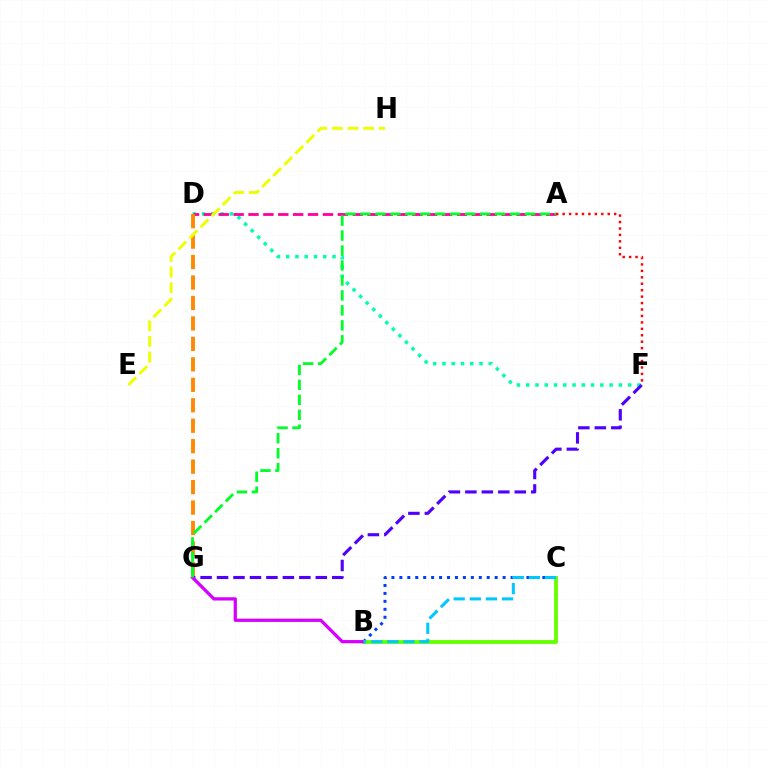{('B', 'C'): [{'color': '#003fff', 'line_style': 'dotted', 'thickness': 2.16}, {'color': '#66ff00', 'line_style': 'solid', 'thickness': 2.77}, {'color': '#00c7ff', 'line_style': 'dashed', 'thickness': 2.19}], ('D', 'F'): [{'color': '#00ffaf', 'line_style': 'dotted', 'thickness': 2.52}], ('F', 'G'): [{'color': '#4f00ff', 'line_style': 'dashed', 'thickness': 2.24}], ('A', 'D'): [{'color': '#ff00a0', 'line_style': 'dashed', 'thickness': 2.02}], ('D', 'G'): [{'color': '#ff8800', 'line_style': 'dashed', 'thickness': 2.78}], ('B', 'G'): [{'color': '#d600ff', 'line_style': 'solid', 'thickness': 2.34}], ('A', 'F'): [{'color': '#ff0000', 'line_style': 'dotted', 'thickness': 1.75}], ('E', 'H'): [{'color': '#eeff00', 'line_style': 'dashed', 'thickness': 2.13}], ('A', 'G'): [{'color': '#00ff27', 'line_style': 'dashed', 'thickness': 2.03}]}